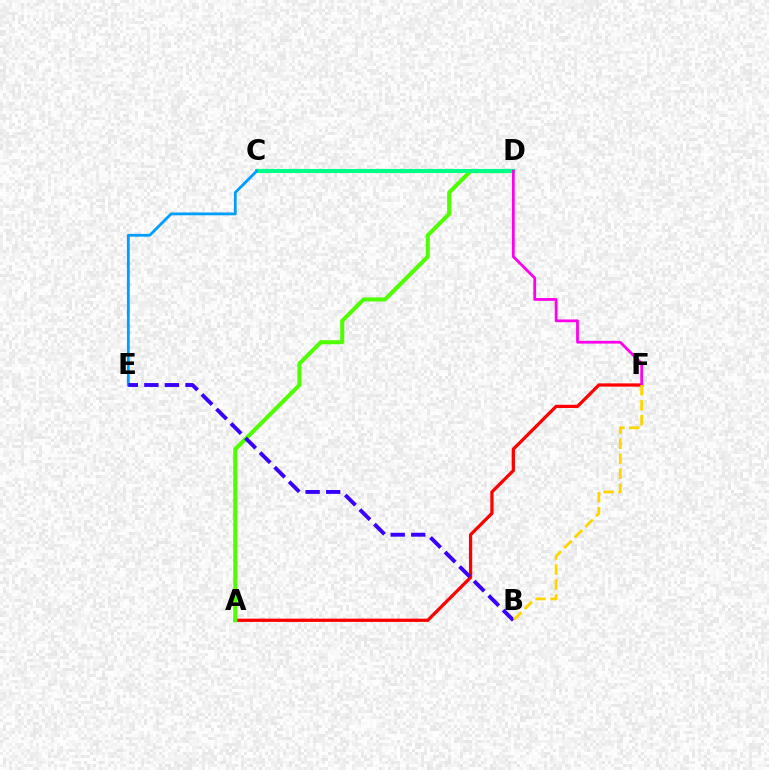{('A', 'F'): [{'color': '#ff0000', 'line_style': 'solid', 'thickness': 2.35}], ('A', 'D'): [{'color': '#4fff00', 'line_style': 'solid', 'thickness': 2.91}], ('C', 'D'): [{'color': '#00ff86', 'line_style': 'solid', 'thickness': 2.94}], ('D', 'F'): [{'color': '#ff00ed', 'line_style': 'solid', 'thickness': 1.99}], ('C', 'E'): [{'color': '#009eff', 'line_style': 'solid', 'thickness': 2.02}], ('B', 'E'): [{'color': '#3700ff', 'line_style': 'dashed', 'thickness': 2.79}], ('B', 'F'): [{'color': '#ffd500', 'line_style': 'dashed', 'thickness': 2.04}]}